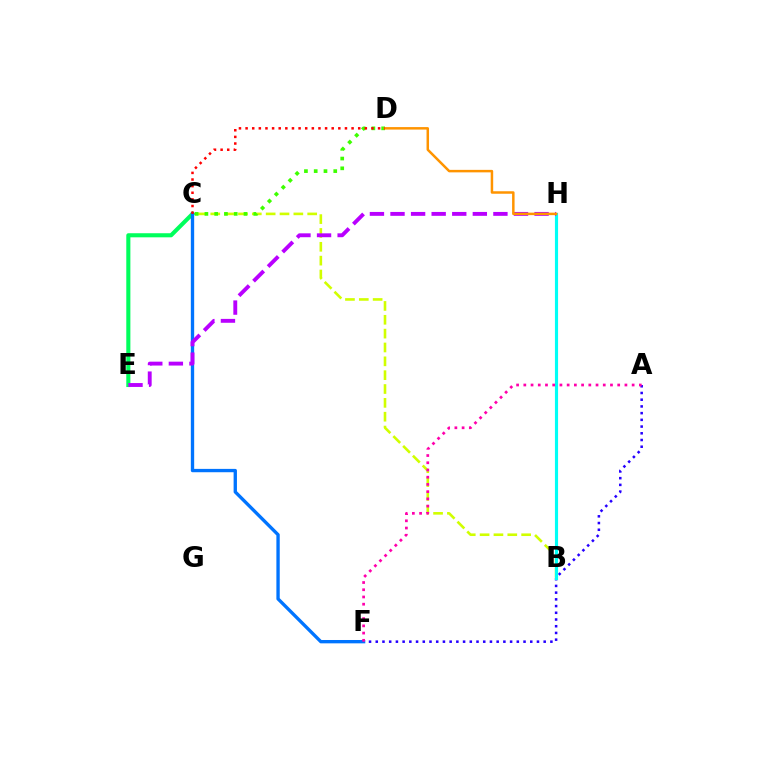{('B', 'C'): [{'color': '#d1ff00', 'line_style': 'dashed', 'thickness': 1.88}], ('A', 'F'): [{'color': '#2500ff', 'line_style': 'dotted', 'thickness': 1.82}, {'color': '#ff00ac', 'line_style': 'dotted', 'thickness': 1.96}], ('C', 'E'): [{'color': '#00ff5c', 'line_style': 'solid', 'thickness': 2.94}], ('C', 'F'): [{'color': '#0074ff', 'line_style': 'solid', 'thickness': 2.41}], ('B', 'H'): [{'color': '#00fff6', 'line_style': 'solid', 'thickness': 2.26}], ('C', 'D'): [{'color': '#3dff00', 'line_style': 'dotted', 'thickness': 2.65}, {'color': '#ff0000', 'line_style': 'dotted', 'thickness': 1.8}], ('E', 'H'): [{'color': '#b900ff', 'line_style': 'dashed', 'thickness': 2.8}], ('D', 'H'): [{'color': '#ff9400', 'line_style': 'solid', 'thickness': 1.79}]}